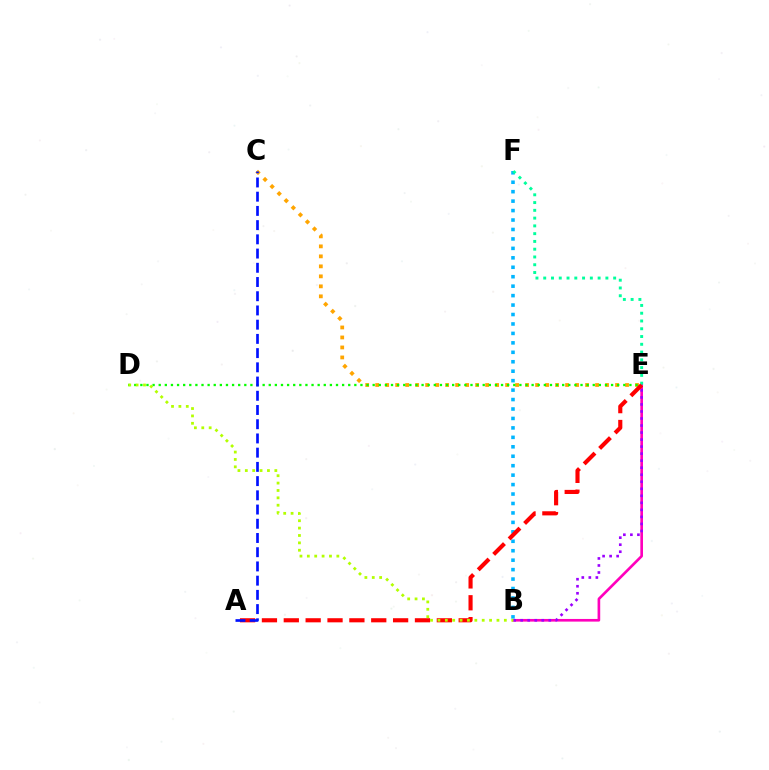{('C', 'E'): [{'color': '#ffa500', 'line_style': 'dotted', 'thickness': 2.72}], ('B', 'E'): [{'color': '#ff00bd', 'line_style': 'solid', 'thickness': 1.91}, {'color': '#9b00ff', 'line_style': 'dotted', 'thickness': 1.91}], ('D', 'E'): [{'color': '#08ff00', 'line_style': 'dotted', 'thickness': 1.66}], ('B', 'F'): [{'color': '#00b5ff', 'line_style': 'dotted', 'thickness': 2.57}], ('E', 'F'): [{'color': '#00ff9d', 'line_style': 'dotted', 'thickness': 2.11}], ('A', 'E'): [{'color': '#ff0000', 'line_style': 'dashed', 'thickness': 2.97}], ('A', 'C'): [{'color': '#0010ff', 'line_style': 'dashed', 'thickness': 1.93}], ('B', 'D'): [{'color': '#b3ff00', 'line_style': 'dotted', 'thickness': 2.0}]}